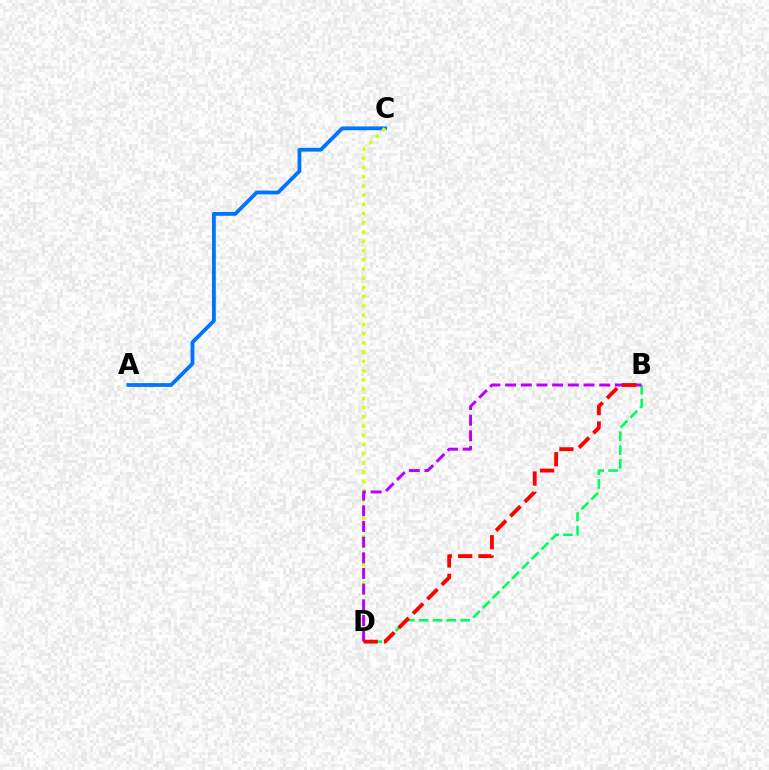{('A', 'C'): [{'color': '#0074ff', 'line_style': 'solid', 'thickness': 2.73}], ('C', 'D'): [{'color': '#d1ff00', 'line_style': 'dotted', 'thickness': 2.51}], ('B', 'D'): [{'color': '#00ff5c', 'line_style': 'dashed', 'thickness': 1.88}, {'color': '#b900ff', 'line_style': 'dashed', 'thickness': 2.13}, {'color': '#ff0000', 'line_style': 'dashed', 'thickness': 2.76}]}